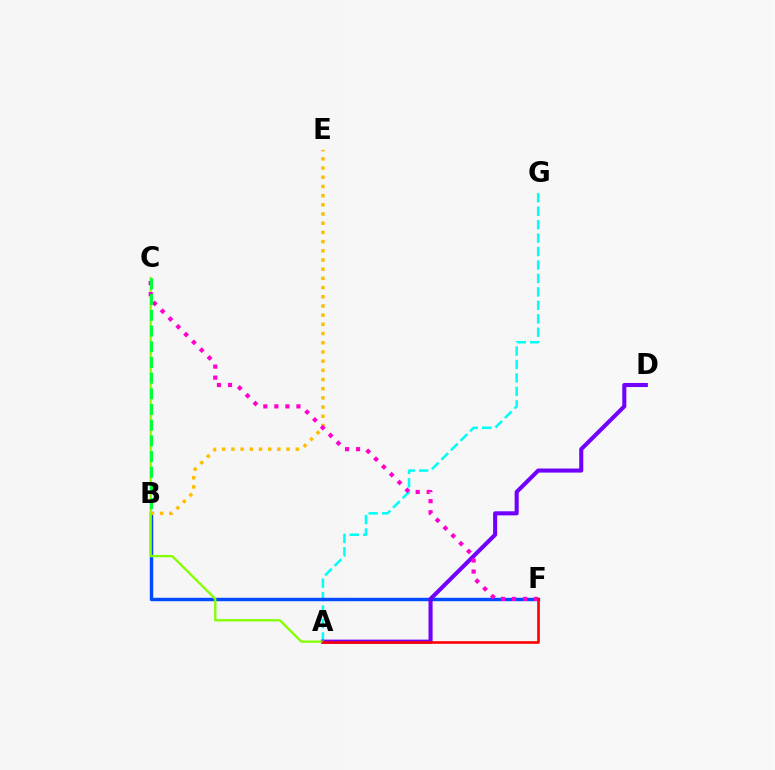{('A', 'G'): [{'color': '#00fff6', 'line_style': 'dashed', 'thickness': 1.83}], ('B', 'F'): [{'color': '#004bff', 'line_style': 'solid', 'thickness': 2.46}], ('B', 'E'): [{'color': '#ffbd00', 'line_style': 'dotted', 'thickness': 2.5}], ('A', 'D'): [{'color': '#7200ff', 'line_style': 'solid', 'thickness': 2.94}], ('A', 'C'): [{'color': '#84ff00', 'line_style': 'solid', 'thickness': 1.66}], ('C', 'F'): [{'color': '#ff00cf', 'line_style': 'dotted', 'thickness': 3.0}], ('A', 'F'): [{'color': '#ff0000', 'line_style': 'solid', 'thickness': 1.9}], ('B', 'C'): [{'color': '#00ff39', 'line_style': 'dashed', 'thickness': 2.13}]}